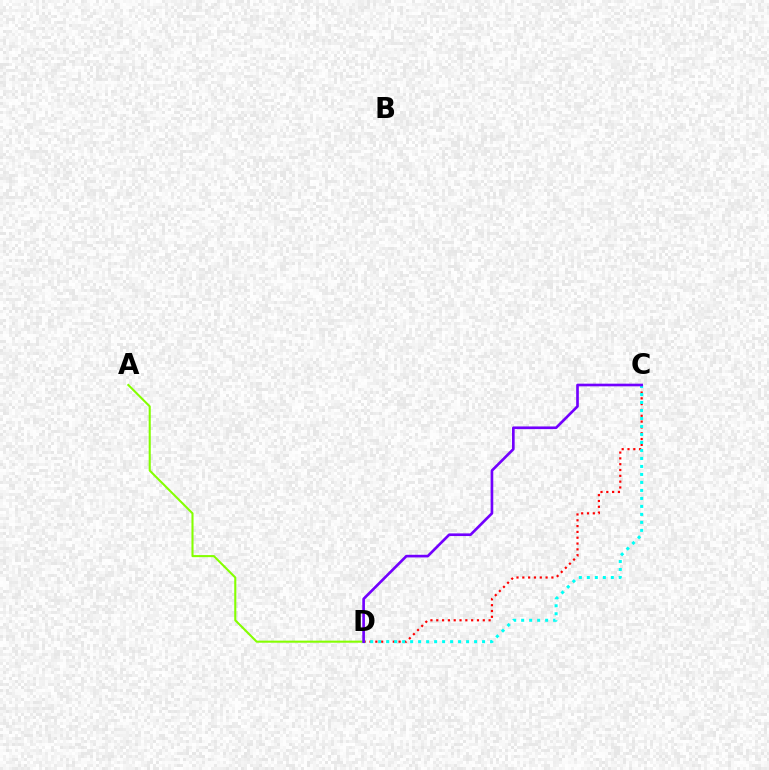{('A', 'D'): [{'color': '#84ff00', 'line_style': 'solid', 'thickness': 1.5}], ('C', 'D'): [{'color': '#ff0000', 'line_style': 'dotted', 'thickness': 1.58}, {'color': '#00fff6', 'line_style': 'dotted', 'thickness': 2.17}, {'color': '#7200ff', 'line_style': 'solid', 'thickness': 1.91}]}